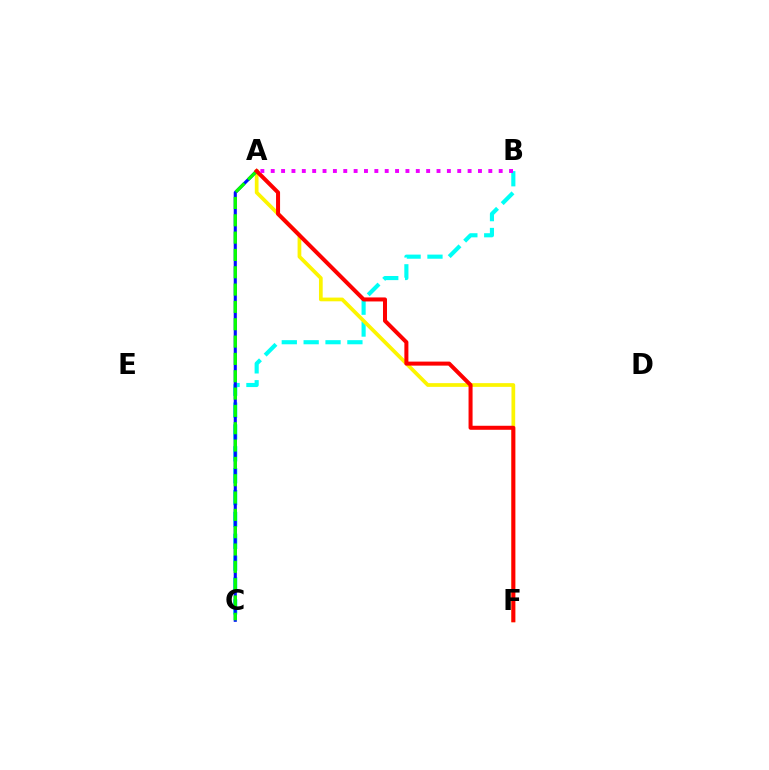{('B', 'C'): [{'color': '#00fff6', 'line_style': 'dashed', 'thickness': 2.97}], ('A', 'F'): [{'color': '#fcf500', 'line_style': 'solid', 'thickness': 2.68}, {'color': '#ff0000', 'line_style': 'solid', 'thickness': 2.89}], ('A', 'C'): [{'color': '#0010ff', 'line_style': 'solid', 'thickness': 2.24}, {'color': '#08ff00', 'line_style': 'dashed', 'thickness': 2.35}], ('A', 'B'): [{'color': '#ee00ff', 'line_style': 'dotted', 'thickness': 2.82}]}